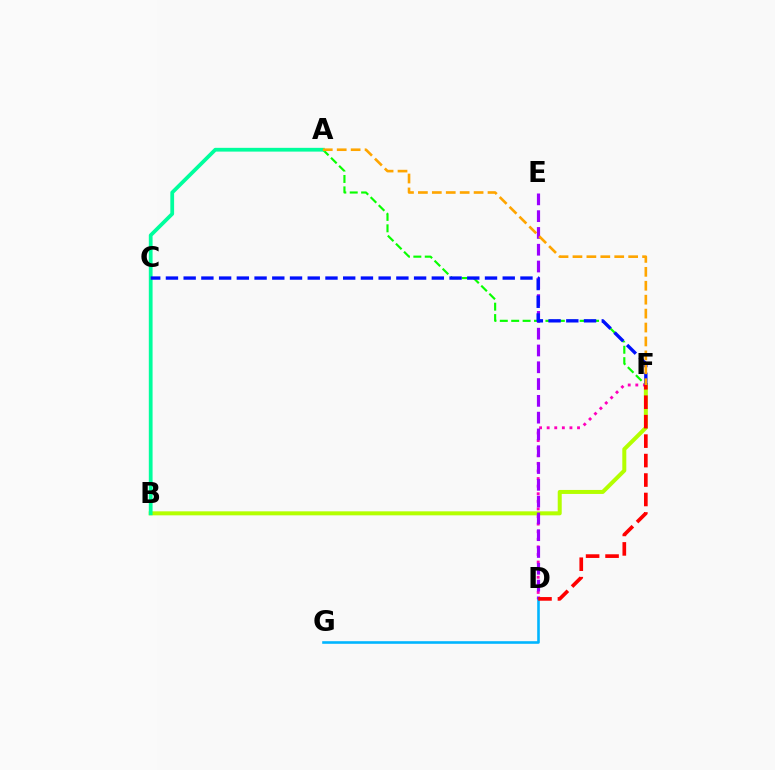{('A', 'F'): [{'color': '#08ff00', 'line_style': 'dashed', 'thickness': 1.55}, {'color': '#ffa500', 'line_style': 'dashed', 'thickness': 1.89}], ('B', 'F'): [{'color': '#b3ff00', 'line_style': 'solid', 'thickness': 2.88}], ('D', 'G'): [{'color': '#00b5ff', 'line_style': 'solid', 'thickness': 1.87}], ('D', 'F'): [{'color': '#ff00bd', 'line_style': 'dotted', 'thickness': 2.06}, {'color': '#ff0000', 'line_style': 'dashed', 'thickness': 2.64}], ('D', 'E'): [{'color': '#9b00ff', 'line_style': 'dashed', 'thickness': 2.28}], ('A', 'B'): [{'color': '#00ff9d', 'line_style': 'solid', 'thickness': 2.71}], ('C', 'F'): [{'color': '#0010ff', 'line_style': 'dashed', 'thickness': 2.41}]}